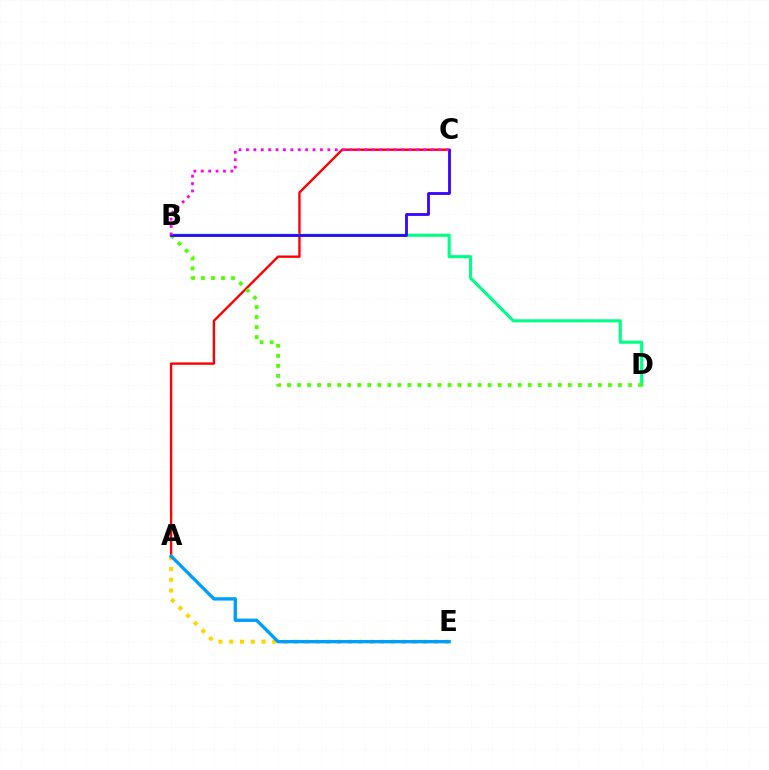{('A', 'E'): [{'color': '#ffd500', 'line_style': 'dotted', 'thickness': 2.93}, {'color': '#009eff', 'line_style': 'solid', 'thickness': 2.41}], ('A', 'C'): [{'color': '#ff0000', 'line_style': 'solid', 'thickness': 1.71}], ('B', 'D'): [{'color': '#00ff86', 'line_style': 'solid', 'thickness': 2.24}, {'color': '#4fff00', 'line_style': 'dotted', 'thickness': 2.72}], ('B', 'C'): [{'color': '#3700ff', 'line_style': 'solid', 'thickness': 2.0}, {'color': '#ff00ed', 'line_style': 'dotted', 'thickness': 2.01}]}